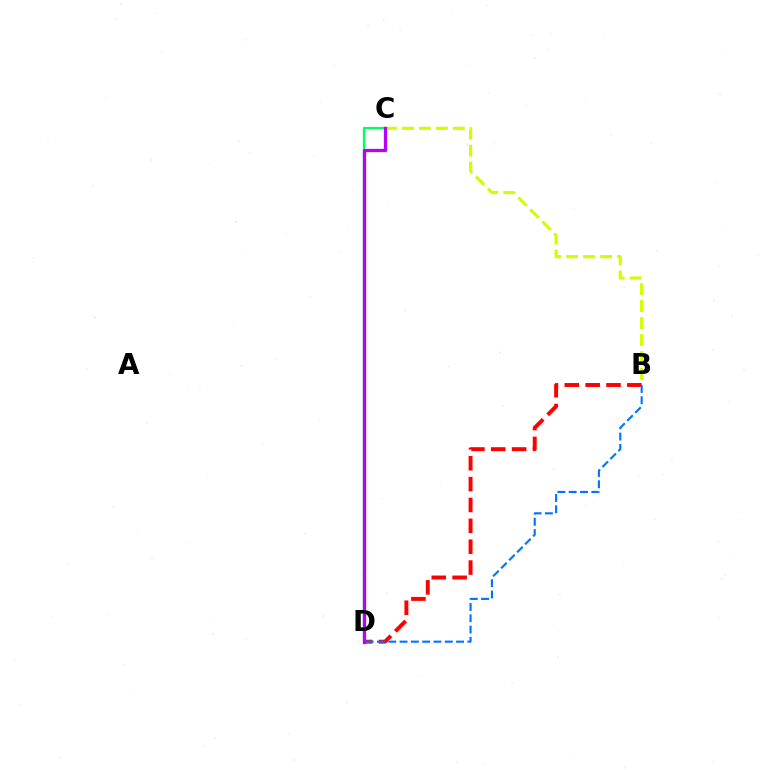{('B', 'C'): [{'color': '#d1ff00', 'line_style': 'dashed', 'thickness': 2.31}], ('C', 'D'): [{'color': '#00ff5c', 'line_style': 'solid', 'thickness': 1.64}, {'color': '#b900ff', 'line_style': 'solid', 'thickness': 2.37}], ('B', 'D'): [{'color': '#ff0000', 'line_style': 'dashed', 'thickness': 2.83}, {'color': '#0074ff', 'line_style': 'dashed', 'thickness': 1.54}]}